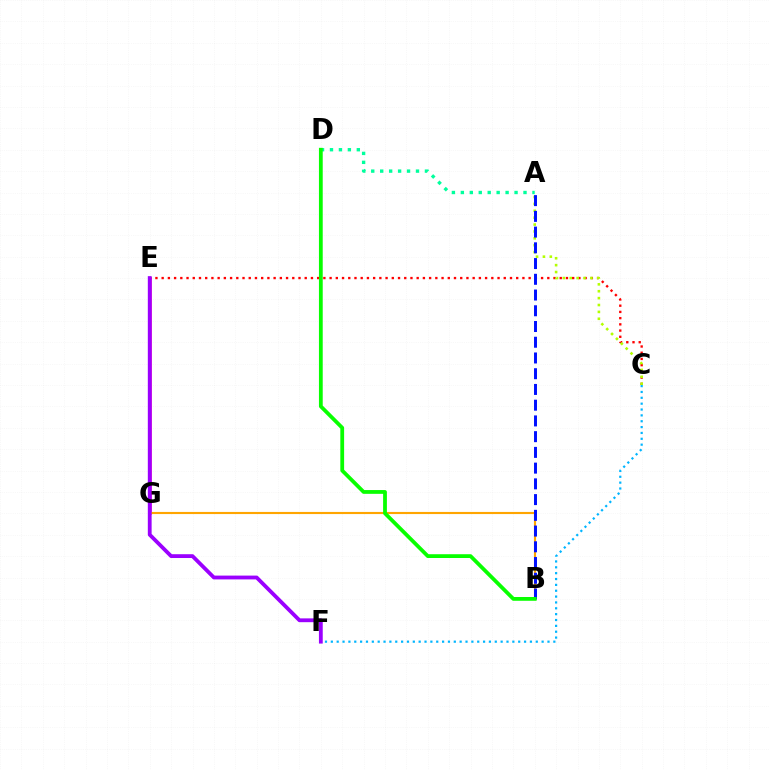{('E', 'G'): [{'color': '#ff00bd', 'line_style': 'solid', 'thickness': 1.87}], ('C', 'E'): [{'color': '#ff0000', 'line_style': 'dotted', 'thickness': 1.69}], ('B', 'G'): [{'color': '#ffa500', 'line_style': 'solid', 'thickness': 1.54}], ('C', 'F'): [{'color': '#00b5ff', 'line_style': 'dotted', 'thickness': 1.59}], ('E', 'F'): [{'color': '#9b00ff', 'line_style': 'solid', 'thickness': 2.74}], ('A', 'C'): [{'color': '#b3ff00', 'line_style': 'dotted', 'thickness': 1.87}], ('A', 'B'): [{'color': '#0010ff', 'line_style': 'dashed', 'thickness': 2.14}], ('A', 'D'): [{'color': '#00ff9d', 'line_style': 'dotted', 'thickness': 2.43}], ('B', 'D'): [{'color': '#08ff00', 'line_style': 'solid', 'thickness': 2.72}]}